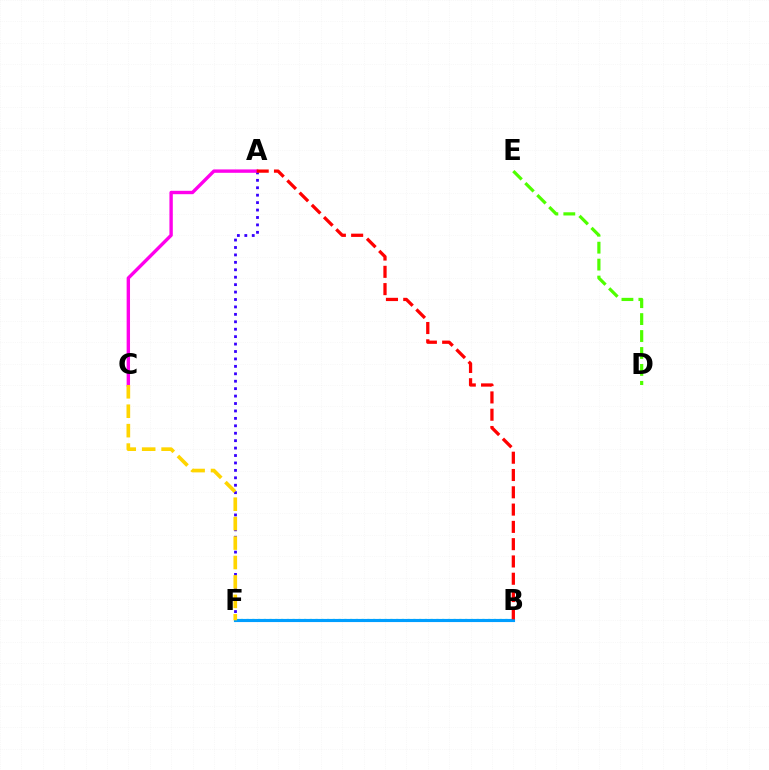{('D', 'E'): [{'color': '#4fff00', 'line_style': 'dashed', 'thickness': 2.3}], ('A', 'F'): [{'color': '#3700ff', 'line_style': 'dotted', 'thickness': 2.02}], ('A', 'C'): [{'color': '#ff00ed', 'line_style': 'solid', 'thickness': 2.44}], ('B', 'F'): [{'color': '#00ff86', 'line_style': 'dotted', 'thickness': 1.56}, {'color': '#009eff', 'line_style': 'solid', 'thickness': 2.25}], ('A', 'B'): [{'color': '#ff0000', 'line_style': 'dashed', 'thickness': 2.35}], ('C', 'F'): [{'color': '#ffd500', 'line_style': 'dashed', 'thickness': 2.64}]}